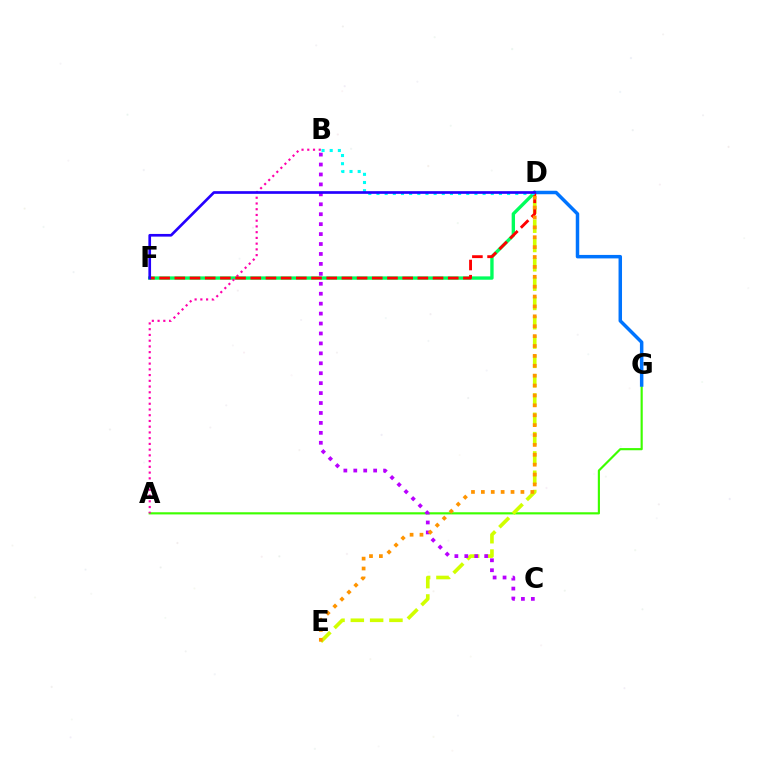{('A', 'G'): [{'color': '#3dff00', 'line_style': 'solid', 'thickness': 1.55}], ('D', 'E'): [{'color': '#d1ff00', 'line_style': 'dashed', 'thickness': 2.62}, {'color': '#ff9400', 'line_style': 'dotted', 'thickness': 2.69}], ('D', 'F'): [{'color': '#00ff5c', 'line_style': 'solid', 'thickness': 2.42}, {'color': '#ff0000', 'line_style': 'dashed', 'thickness': 2.06}, {'color': '#2500ff', 'line_style': 'solid', 'thickness': 1.93}], ('D', 'G'): [{'color': '#0074ff', 'line_style': 'solid', 'thickness': 2.5}], ('A', 'B'): [{'color': '#ff00ac', 'line_style': 'dotted', 'thickness': 1.56}], ('B', 'C'): [{'color': '#b900ff', 'line_style': 'dotted', 'thickness': 2.7}], ('B', 'D'): [{'color': '#00fff6', 'line_style': 'dotted', 'thickness': 2.22}]}